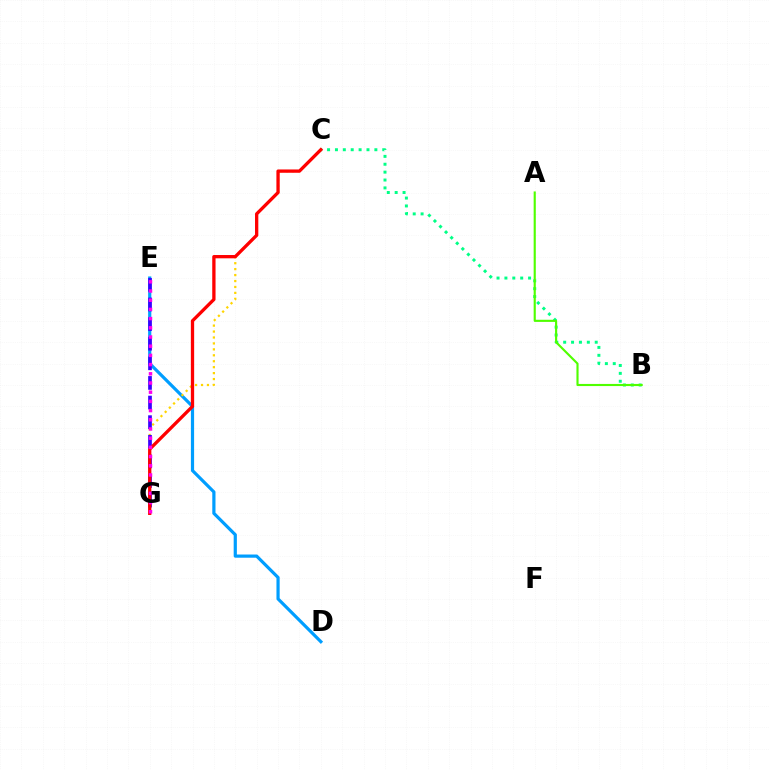{('B', 'C'): [{'color': '#00ff86', 'line_style': 'dotted', 'thickness': 2.14}], ('D', 'E'): [{'color': '#009eff', 'line_style': 'solid', 'thickness': 2.3}], ('C', 'G'): [{'color': '#ffd500', 'line_style': 'dotted', 'thickness': 1.61}, {'color': '#ff0000', 'line_style': 'solid', 'thickness': 2.38}], ('E', 'G'): [{'color': '#3700ff', 'line_style': 'dashed', 'thickness': 2.66}, {'color': '#ff00ed', 'line_style': 'dotted', 'thickness': 2.5}], ('A', 'B'): [{'color': '#4fff00', 'line_style': 'solid', 'thickness': 1.54}]}